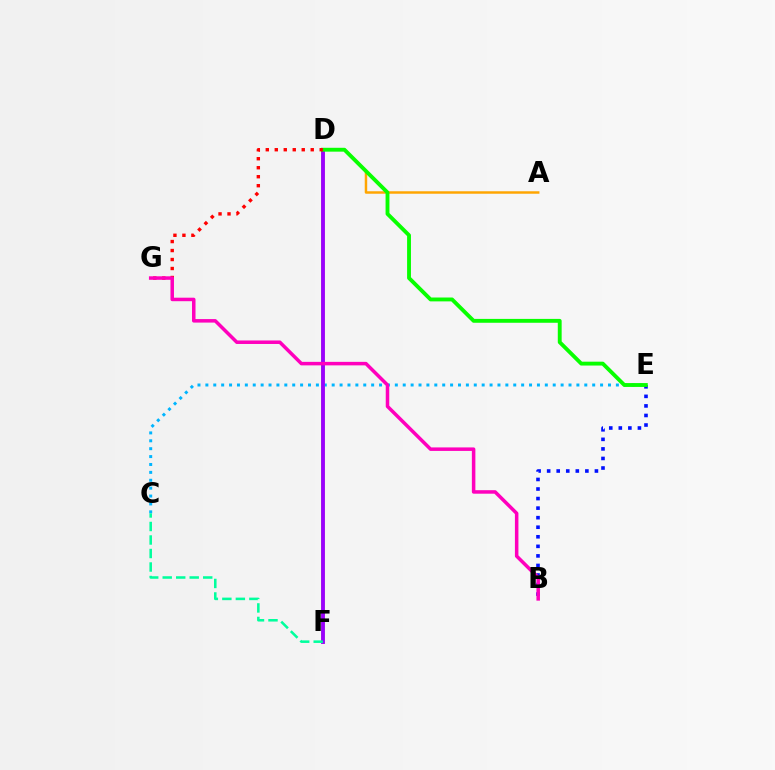{('A', 'D'): [{'color': '#ffa500', 'line_style': 'solid', 'thickness': 1.78}], ('B', 'E'): [{'color': '#0010ff', 'line_style': 'dotted', 'thickness': 2.6}], ('C', 'E'): [{'color': '#00b5ff', 'line_style': 'dotted', 'thickness': 2.14}], ('D', 'F'): [{'color': '#b3ff00', 'line_style': 'solid', 'thickness': 2.52}, {'color': '#9b00ff', 'line_style': 'solid', 'thickness': 2.76}], ('D', 'E'): [{'color': '#08ff00', 'line_style': 'solid', 'thickness': 2.78}], ('D', 'G'): [{'color': '#ff0000', 'line_style': 'dotted', 'thickness': 2.44}], ('C', 'F'): [{'color': '#00ff9d', 'line_style': 'dashed', 'thickness': 1.83}], ('B', 'G'): [{'color': '#ff00bd', 'line_style': 'solid', 'thickness': 2.53}]}